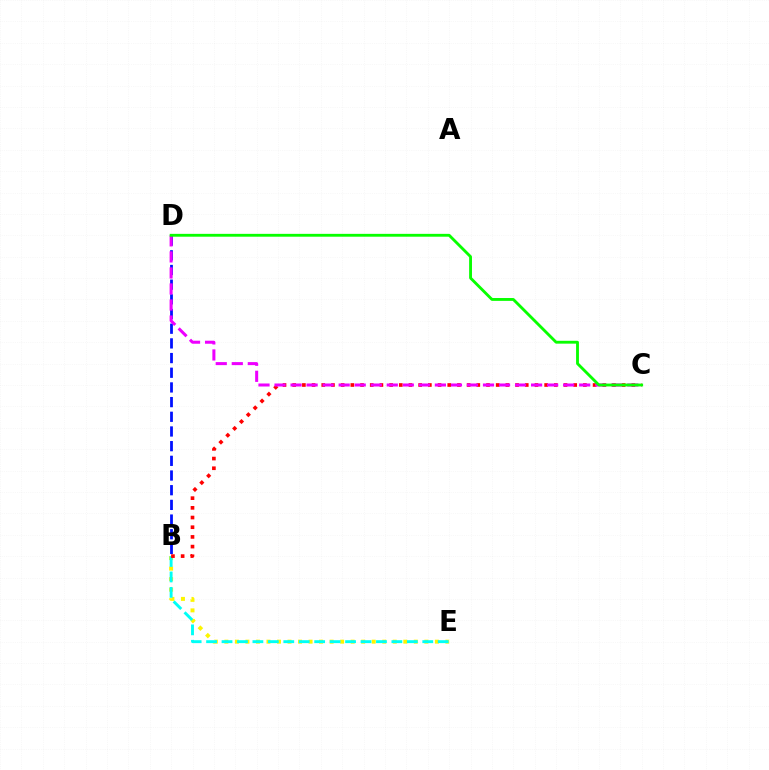{('B', 'E'): [{'color': '#fcf500', 'line_style': 'dotted', 'thickness': 2.86}, {'color': '#00fff6', 'line_style': 'dashed', 'thickness': 2.1}], ('B', 'C'): [{'color': '#ff0000', 'line_style': 'dotted', 'thickness': 2.63}], ('B', 'D'): [{'color': '#0010ff', 'line_style': 'dashed', 'thickness': 1.99}], ('C', 'D'): [{'color': '#ee00ff', 'line_style': 'dashed', 'thickness': 2.18}, {'color': '#08ff00', 'line_style': 'solid', 'thickness': 2.05}]}